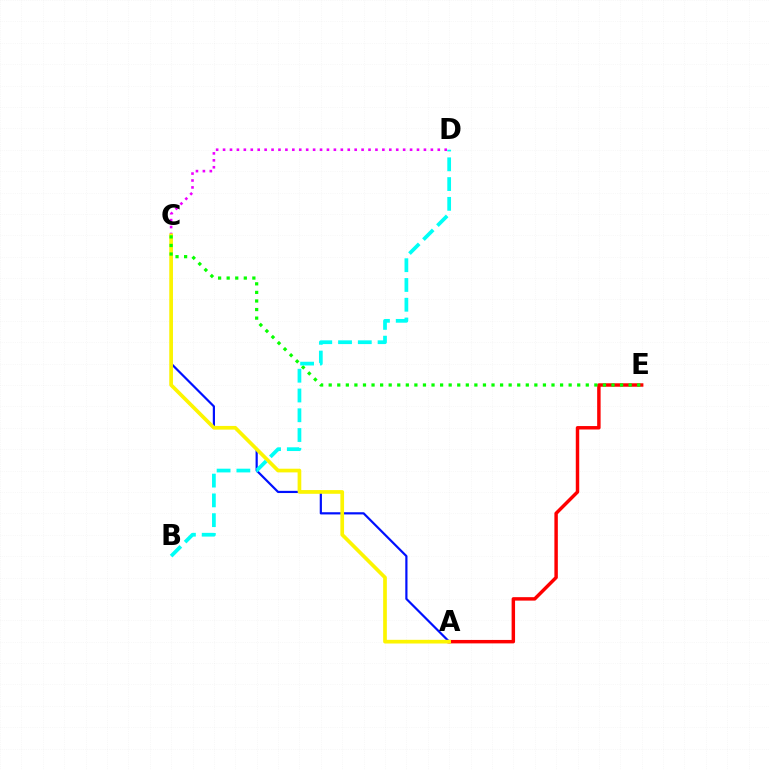{('A', 'E'): [{'color': '#ff0000', 'line_style': 'solid', 'thickness': 2.48}], ('C', 'D'): [{'color': '#ee00ff', 'line_style': 'dotted', 'thickness': 1.88}], ('A', 'C'): [{'color': '#0010ff', 'line_style': 'solid', 'thickness': 1.58}, {'color': '#fcf500', 'line_style': 'solid', 'thickness': 2.65}], ('C', 'E'): [{'color': '#08ff00', 'line_style': 'dotted', 'thickness': 2.33}], ('B', 'D'): [{'color': '#00fff6', 'line_style': 'dashed', 'thickness': 2.69}]}